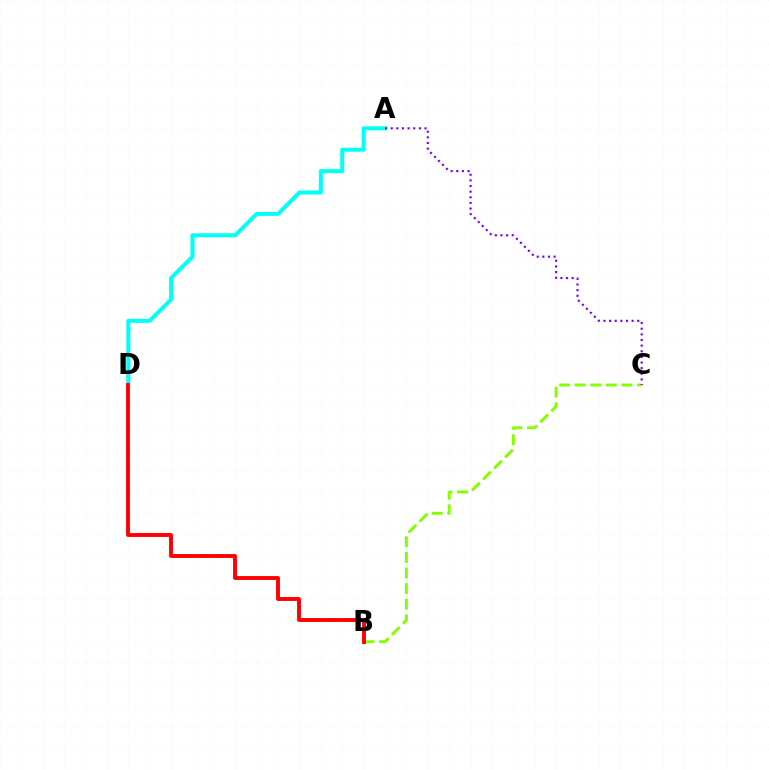{('A', 'D'): [{'color': '#00fff6', 'line_style': 'solid', 'thickness': 2.87}], ('B', 'C'): [{'color': '#84ff00', 'line_style': 'dashed', 'thickness': 2.12}], ('B', 'D'): [{'color': '#ff0000', 'line_style': 'solid', 'thickness': 2.8}], ('A', 'C'): [{'color': '#7200ff', 'line_style': 'dotted', 'thickness': 1.53}]}